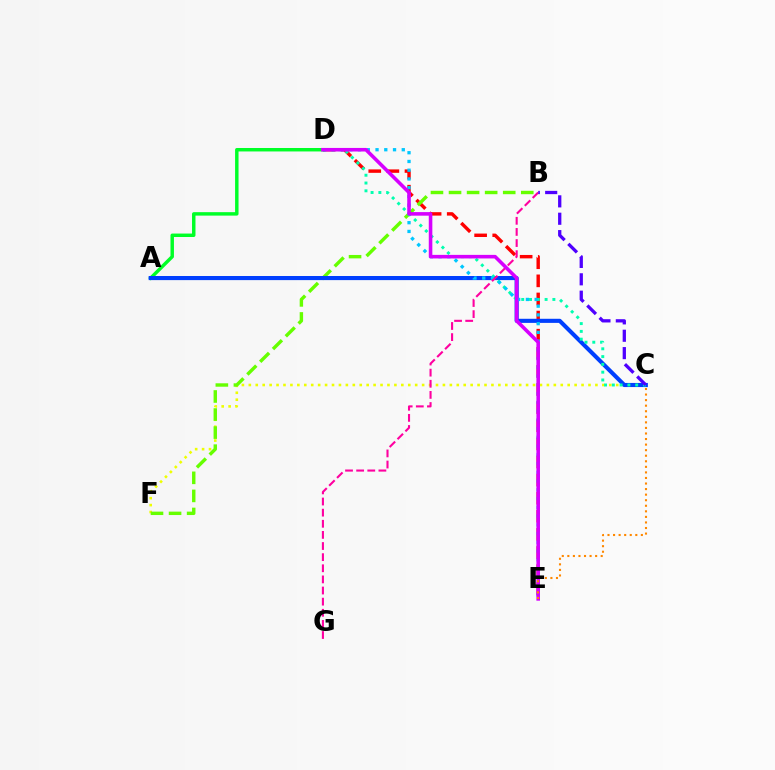{('C', 'F'): [{'color': '#eeff00', 'line_style': 'dotted', 'thickness': 1.88}], ('D', 'E'): [{'color': '#ff0000', 'line_style': 'dashed', 'thickness': 2.46}, {'color': '#00c7ff', 'line_style': 'dotted', 'thickness': 2.38}, {'color': '#d600ff', 'line_style': 'solid', 'thickness': 2.57}], ('B', 'F'): [{'color': '#66ff00', 'line_style': 'dashed', 'thickness': 2.45}], ('A', 'D'): [{'color': '#00ff27', 'line_style': 'solid', 'thickness': 2.48}], ('A', 'C'): [{'color': '#003fff', 'line_style': 'solid', 'thickness': 2.96}], ('C', 'D'): [{'color': '#00ffaf', 'line_style': 'dotted', 'thickness': 2.12}], ('B', 'G'): [{'color': '#ff00a0', 'line_style': 'dashed', 'thickness': 1.51}], ('B', 'C'): [{'color': '#4f00ff', 'line_style': 'dashed', 'thickness': 2.36}], ('C', 'E'): [{'color': '#ff8800', 'line_style': 'dotted', 'thickness': 1.51}]}